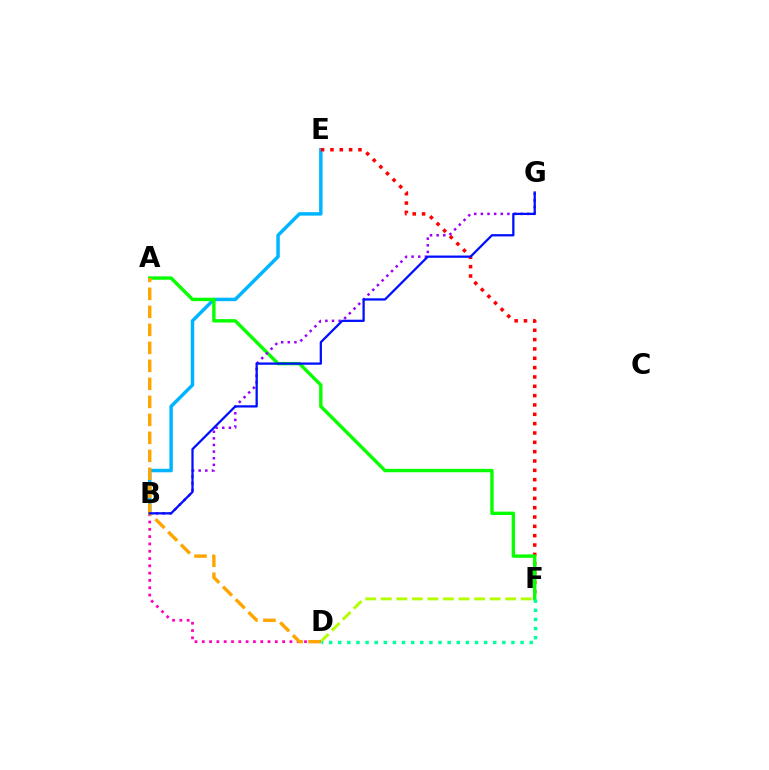{('B', 'E'): [{'color': '#00b5ff', 'line_style': 'solid', 'thickness': 2.5}], ('D', 'F'): [{'color': '#b3ff00', 'line_style': 'dashed', 'thickness': 2.11}, {'color': '#00ff9d', 'line_style': 'dotted', 'thickness': 2.48}], ('E', 'F'): [{'color': '#ff0000', 'line_style': 'dotted', 'thickness': 2.54}], ('A', 'F'): [{'color': '#08ff00', 'line_style': 'solid', 'thickness': 2.44}], ('B', 'D'): [{'color': '#ff00bd', 'line_style': 'dotted', 'thickness': 1.98}], ('B', 'G'): [{'color': '#9b00ff', 'line_style': 'dotted', 'thickness': 1.8}, {'color': '#0010ff', 'line_style': 'solid', 'thickness': 1.64}], ('A', 'D'): [{'color': '#ffa500', 'line_style': 'dashed', 'thickness': 2.45}]}